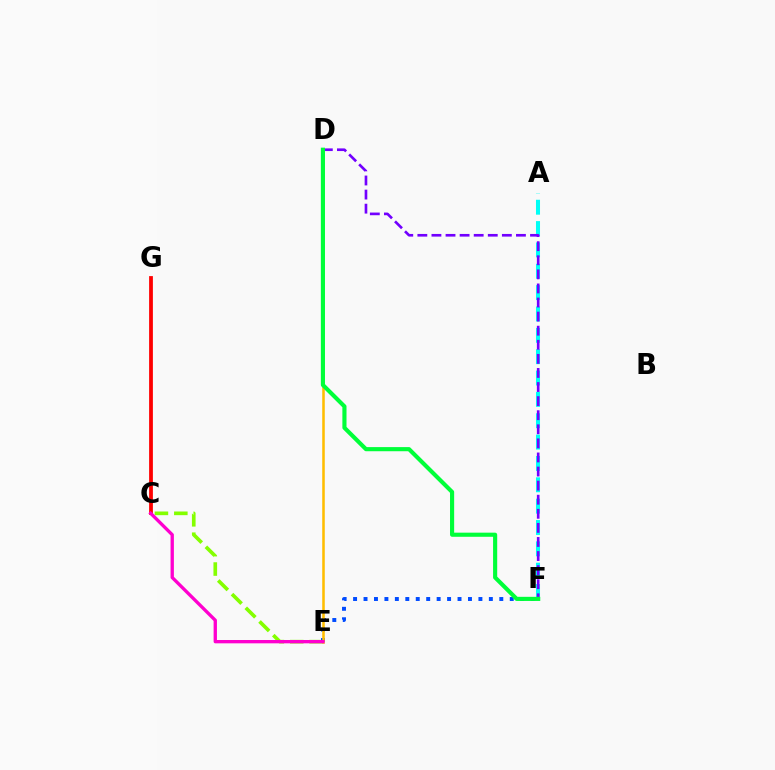{('A', 'F'): [{'color': '#00fff6', 'line_style': 'dashed', 'thickness': 2.9}], ('C', 'E'): [{'color': '#84ff00', 'line_style': 'dashed', 'thickness': 2.64}, {'color': '#ff00cf', 'line_style': 'solid', 'thickness': 2.39}], ('E', 'F'): [{'color': '#004bff', 'line_style': 'dotted', 'thickness': 2.84}], ('D', 'E'): [{'color': '#ffbd00', 'line_style': 'solid', 'thickness': 1.83}], ('D', 'F'): [{'color': '#7200ff', 'line_style': 'dashed', 'thickness': 1.91}, {'color': '#00ff39', 'line_style': 'solid', 'thickness': 2.97}], ('C', 'G'): [{'color': '#ff0000', 'line_style': 'solid', 'thickness': 2.72}]}